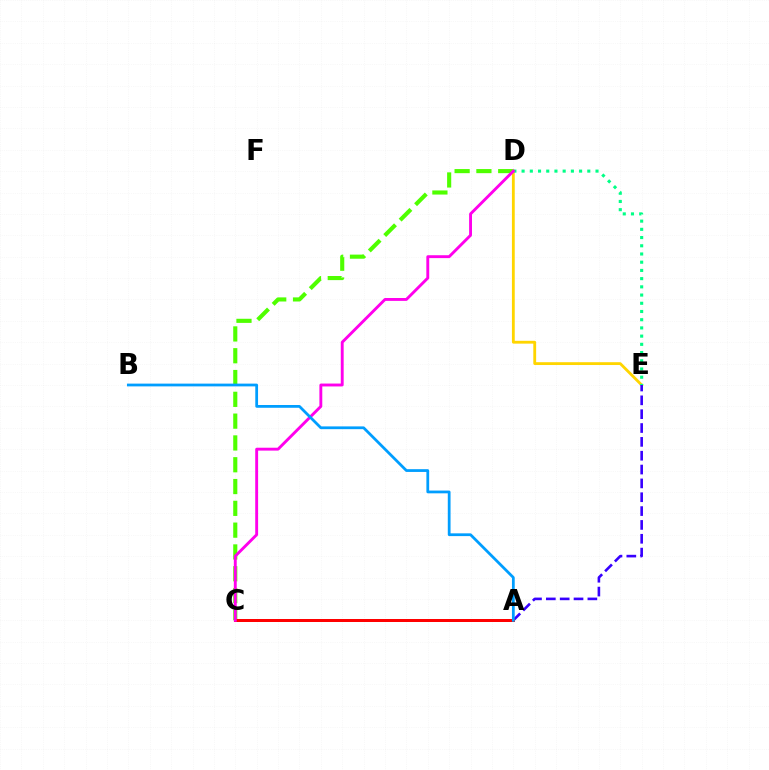{('C', 'D'): [{'color': '#4fff00', 'line_style': 'dashed', 'thickness': 2.96}, {'color': '#ff00ed', 'line_style': 'solid', 'thickness': 2.08}], ('D', 'E'): [{'color': '#ffd500', 'line_style': 'solid', 'thickness': 2.04}, {'color': '#00ff86', 'line_style': 'dotted', 'thickness': 2.23}], ('A', 'E'): [{'color': '#3700ff', 'line_style': 'dashed', 'thickness': 1.88}], ('A', 'C'): [{'color': '#ff0000', 'line_style': 'solid', 'thickness': 2.16}], ('A', 'B'): [{'color': '#009eff', 'line_style': 'solid', 'thickness': 1.99}]}